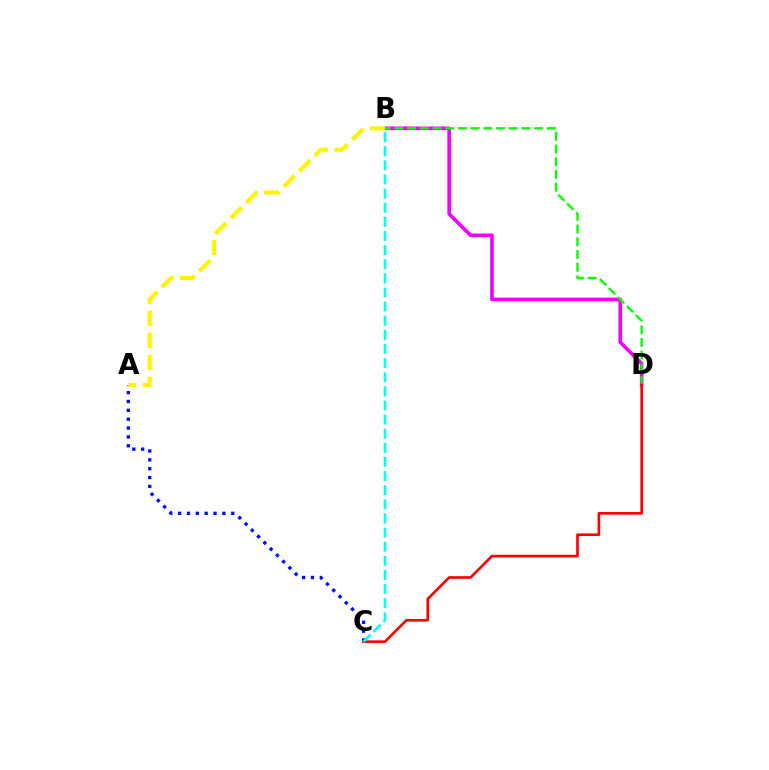{('A', 'C'): [{'color': '#0010ff', 'line_style': 'dotted', 'thickness': 2.41}], ('B', 'D'): [{'color': '#ee00ff', 'line_style': 'solid', 'thickness': 2.6}, {'color': '#08ff00', 'line_style': 'dashed', 'thickness': 1.73}], ('C', 'D'): [{'color': '#ff0000', 'line_style': 'solid', 'thickness': 1.91}], ('B', 'C'): [{'color': '#00fff6', 'line_style': 'dashed', 'thickness': 1.92}], ('A', 'B'): [{'color': '#fcf500', 'line_style': 'dashed', 'thickness': 2.99}]}